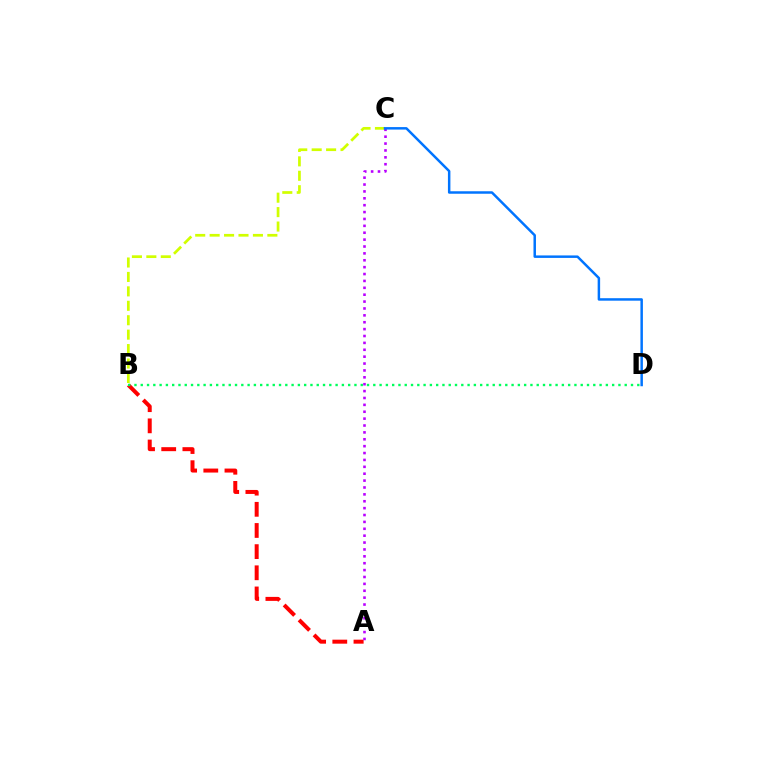{('A', 'B'): [{'color': '#ff0000', 'line_style': 'dashed', 'thickness': 2.87}], ('B', 'D'): [{'color': '#00ff5c', 'line_style': 'dotted', 'thickness': 1.71}], ('B', 'C'): [{'color': '#d1ff00', 'line_style': 'dashed', 'thickness': 1.96}], ('A', 'C'): [{'color': '#b900ff', 'line_style': 'dotted', 'thickness': 1.87}], ('C', 'D'): [{'color': '#0074ff', 'line_style': 'solid', 'thickness': 1.79}]}